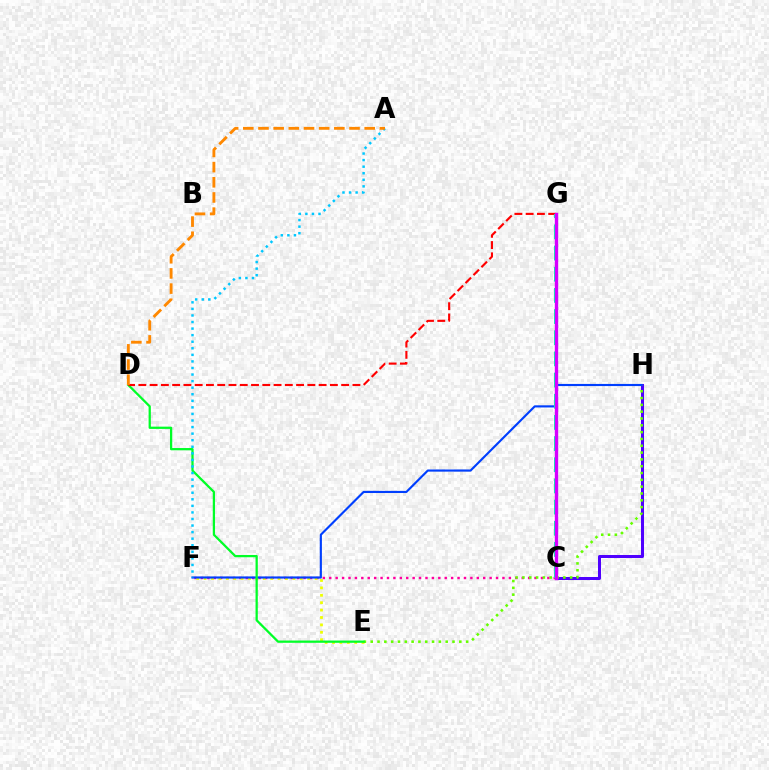{('C', 'F'): [{'color': '#ff00a0', 'line_style': 'dotted', 'thickness': 1.74}], ('C', 'H'): [{'color': '#4f00ff', 'line_style': 'solid', 'thickness': 2.17}], ('E', 'F'): [{'color': '#eeff00', 'line_style': 'dotted', 'thickness': 2.01}], ('E', 'H'): [{'color': '#66ff00', 'line_style': 'dotted', 'thickness': 1.85}], ('F', 'H'): [{'color': '#003fff', 'line_style': 'solid', 'thickness': 1.54}], ('D', 'E'): [{'color': '#00ff27', 'line_style': 'solid', 'thickness': 1.63}], ('A', 'F'): [{'color': '#00c7ff', 'line_style': 'dotted', 'thickness': 1.78}], ('D', 'G'): [{'color': '#ff0000', 'line_style': 'dashed', 'thickness': 1.53}], ('A', 'D'): [{'color': '#ff8800', 'line_style': 'dashed', 'thickness': 2.06}], ('C', 'G'): [{'color': '#00ffaf', 'line_style': 'dashed', 'thickness': 2.88}, {'color': '#d600ff', 'line_style': 'solid', 'thickness': 2.43}]}